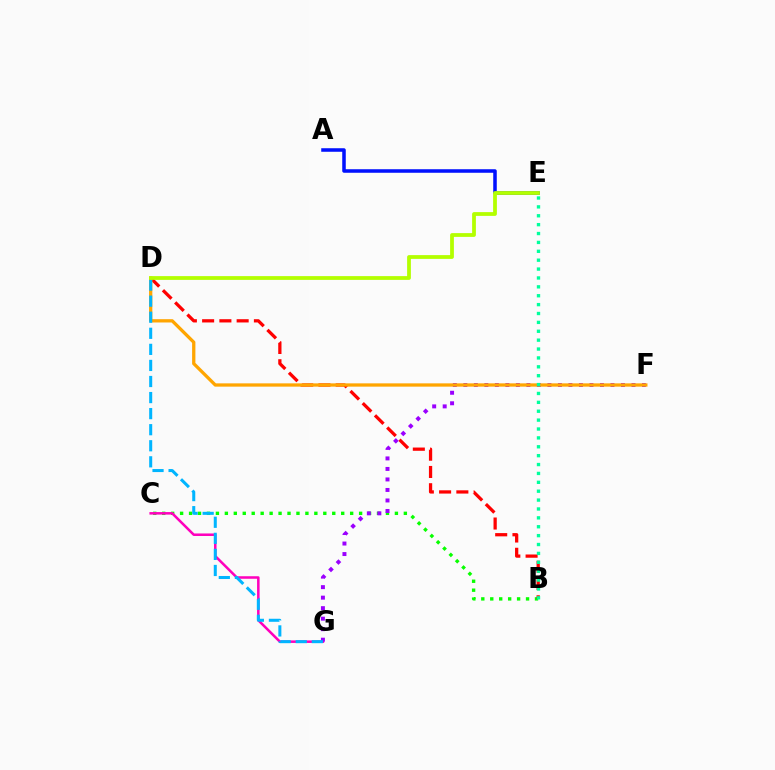{('B', 'C'): [{'color': '#08ff00', 'line_style': 'dotted', 'thickness': 2.43}], ('B', 'D'): [{'color': '#ff0000', 'line_style': 'dashed', 'thickness': 2.34}], ('C', 'G'): [{'color': '#ff00bd', 'line_style': 'solid', 'thickness': 1.82}], ('A', 'E'): [{'color': '#0010ff', 'line_style': 'solid', 'thickness': 2.54}], ('F', 'G'): [{'color': '#9b00ff', 'line_style': 'dotted', 'thickness': 2.86}], ('D', 'F'): [{'color': '#ffa500', 'line_style': 'solid', 'thickness': 2.37}], ('D', 'G'): [{'color': '#00b5ff', 'line_style': 'dashed', 'thickness': 2.18}], ('D', 'E'): [{'color': '#b3ff00', 'line_style': 'solid', 'thickness': 2.72}], ('B', 'E'): [{'color': '#00ff9d', 'line_style': 'dotted', 'thickness': 2.41}]}